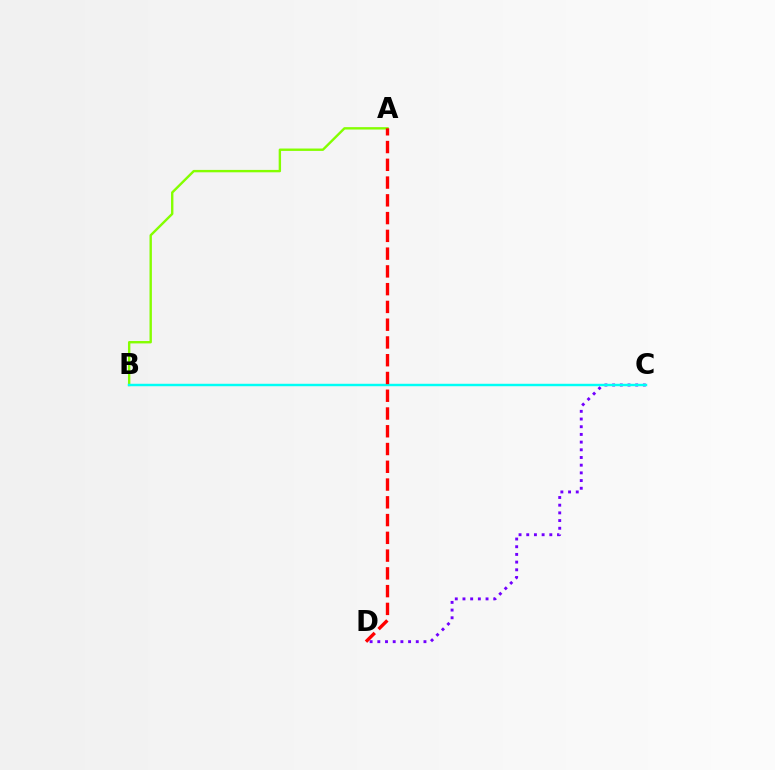{('C', 'D'): [{'color': '#7200ff', 'line_style': 'dotted', 'thickness': 2.09}], ('A', 'B'): [{'color': '#84ff00', 'line_style': 'solid', 'thickness': 1.72}], ('B', 'C'): [{'color': '#00fff6', 'line_style': 'solid', 'thickness': 1.75}], ('A', 'D'): [{'color': '#ff0000', 'line_style': 'dashed', 'thickness': 2.41}]}